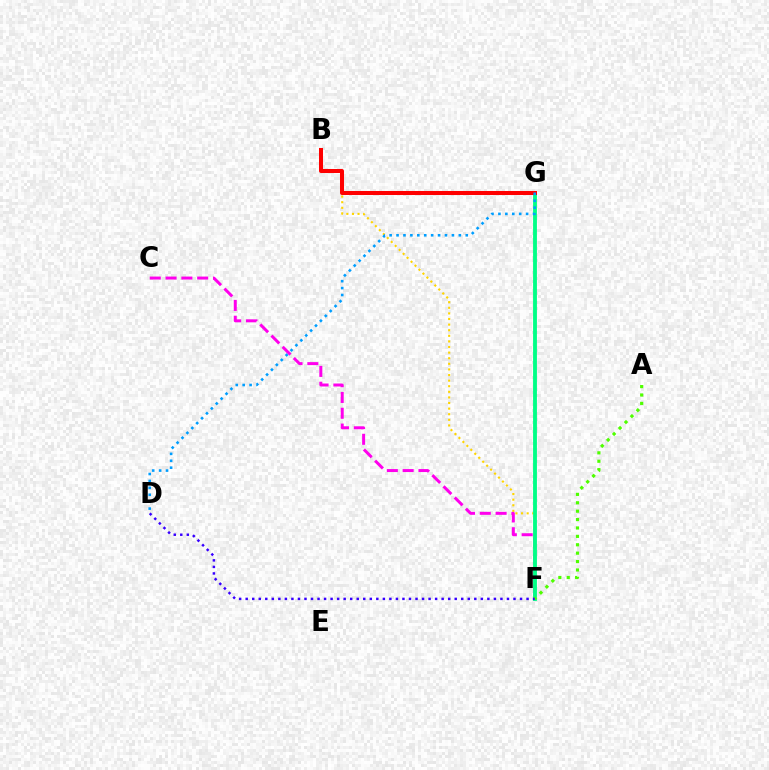{('B', 'F'): [{'color': '#ffd500', 'line_style': 'dotted', 'thickness': 1.52}], ('C', 'F'): [{'color': '#ff00ed', 'line_style': 'dashed', 'thickness': 2.15}], ('F', 'G'): [{'color': '#00ff86', 'line_style': 'solid', 'thickness': 2.77}], ('A', 'F'): [{'color': '#4fff00', 'line_style': 'dotted', 'thickness': 2.28}], ('B', 'G'): [{'color': '#ff0000', 'line_style': 'solid', 'thickness': 2.89}], ('D', 'F'): [{'color': '#3700ff', 'line_style': 'dotted', 'thickness': 1.77}], ('D', 'G'): [{'color': '#009eff', 'line_style': 'dotted', 'thickness': 1.88}]}